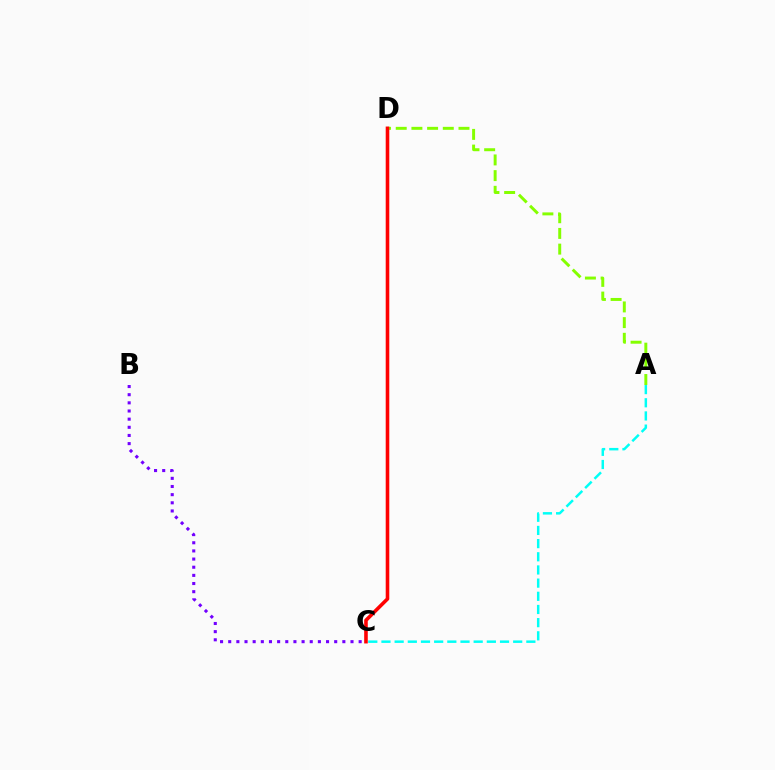{('A', 'D'): [{'color': '#84ff00', 'line_style': 'dashed', 'thickness': 2.13}], ('C', 'D'): [{'color': '#ff0000', 'line_style': 'solid', 'thickness': 2.58}], ('B', 'C'): [{'color': '#7200ff', 'line_style': 'dotted', 'thickness': 2.22}], ('A', 'C'): [{'color': '#00fff6', 'line_style': 'dashed', 'thickness': 1.79}]}